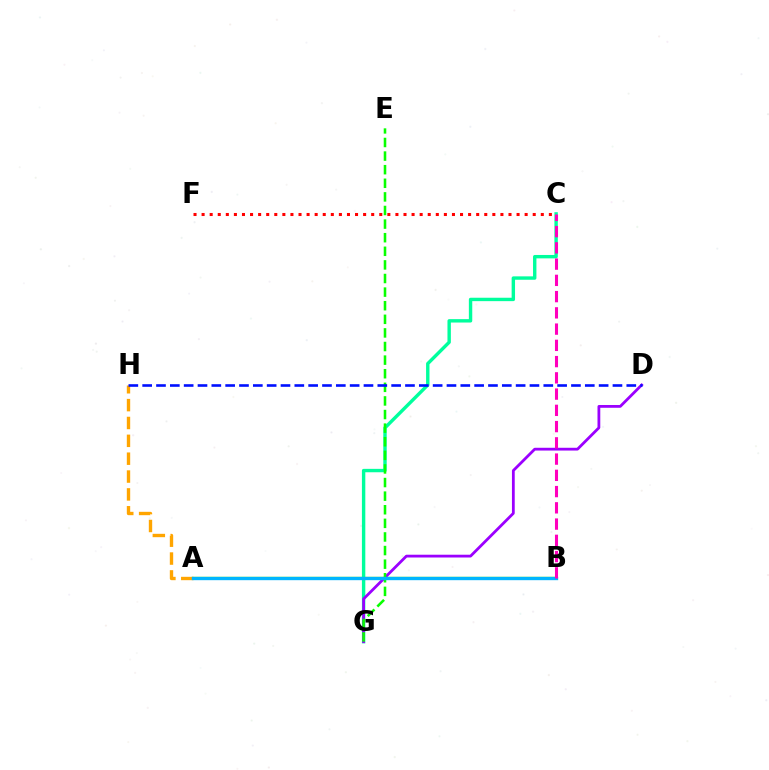{('A', 'B'): [{'color': '#b3ff00', 'line_style': 'solid', 'thickness': 1.73}, {'color': '#00b5ff', 'line_style': 'solid', 'thickness': 2.42}], ('C', 'G'): [{'color': '#00ff9d', 'line_style': 'solid', 'thickness': 2.45}], ('A', 'H'): [{'color': '#ffa500', 'line_style': 'dashed', 'thickness': 2.43}], ('D', 'G'): [{'color': '#9b00ff', 'line_style': 'solid', 'thickness': 2.01}], ('E', 'G'): [{'color': '#08ff00', 'line_style': 'dashed', 'thickness': 1.85}], ('D', 'H'): [{'color': '#0010ff', 'line_style': 'dashed', 'thickness': 1.88}], ('B', 'C'): [{'color': '#ff00bd', 'line_style': 'dashed', 'thickness': 2.21}], ('C', 'F'): [{'color': '#ff0000', 'line_style': 'dotted', 'thickness': 2.19}]}